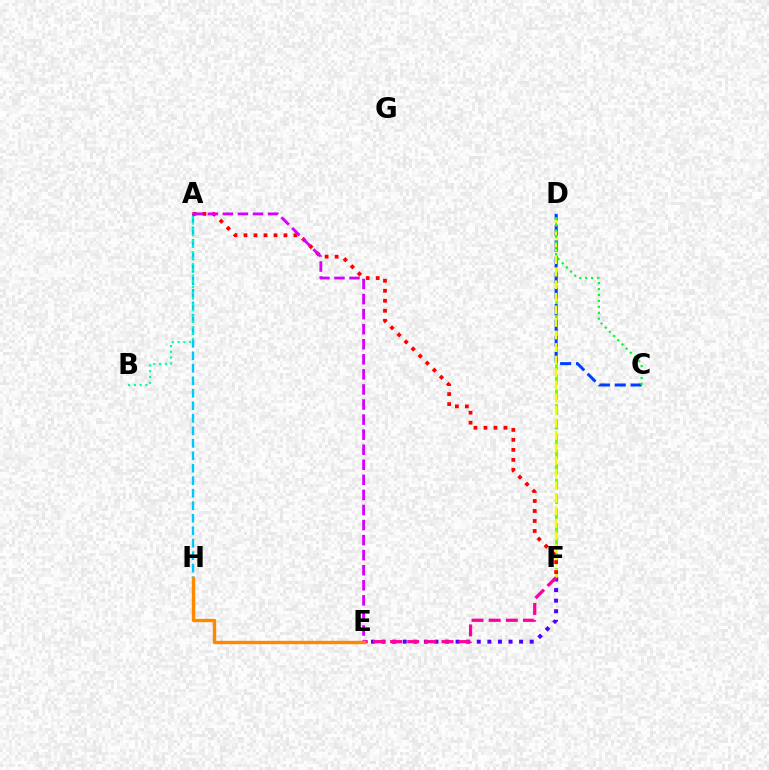{('D', 'F'): [{'color': '#66ff00', 'line_style': 'dashed', 'thickness': 2.02}, {'color': '#eeff00', 'line_style': 'dashed', 'thickness': 1.71}], ('A', 'H'): [{'color': '#00c7ff', 'line_style': 'dashed', 'thickness': 1.7}], ('C', 'D'): [{'color': '#003fff', 'line_style': 'dashed', 'thickness': 2.16}, {'color': '#00ff27', 'line_style': 'dotted', 'thickness': 1.61}], ('E', 'F'): [{'color': '#4f00ff', 'line_style': 'dotted', 'thickness': 2.87}, {'color': '#ff00a0', 'line_style': 'dashed', 'thickness': 2.33}], ('A', 'F'): [{'color': '#ff0000', 'line_style': 'dotted', 'thickness': 2.72}], ('A', 'B'): [{'color': '#00ffaf', 'line_style': 'dotted', 'thickness': 1.57}], ('A', 'E'): [{'color': '#d600ff', 'line_style': 'dashed', 'thickness': 2.05}], ('E', 'H'): [{'color': '#ff8800', 'line_style': 'solid', 'thickness': 2.44}]}